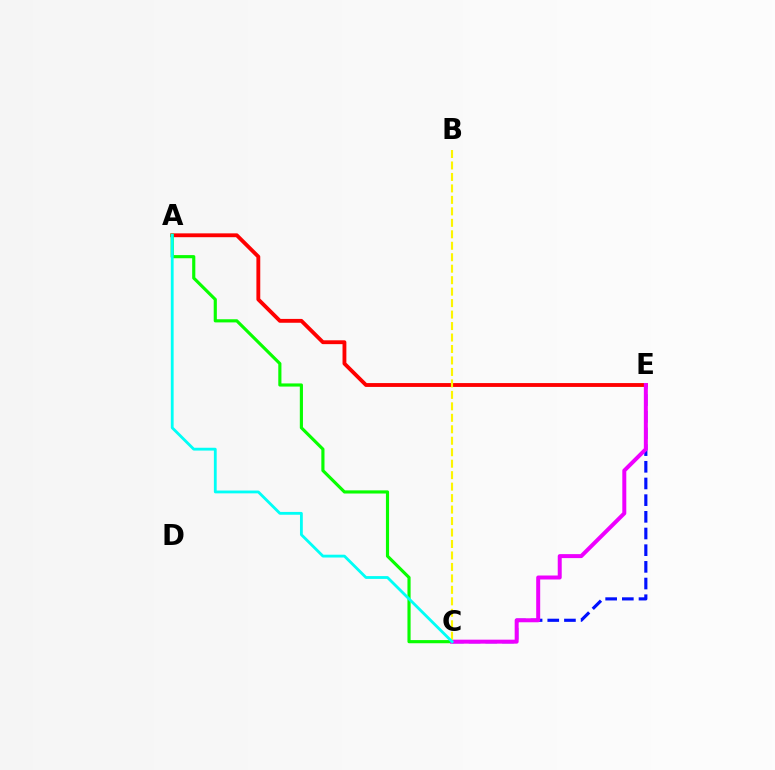{('C', 'E'): [{'color': '#0010ff', 'line_style': 'dashed', 'thickness': 2.27}, {'color': '#ee00ff', 'line_style': 'solid', 'thickness': 2.87}], ('A', 'E'): [{'color': '#ff0000', 'line_style': 'solid', 'thickness': 2.77}], ('A', 'C'): [{'color': '#08ff00', 'line_style': 'solid', 'thickness': 2.27}, {'color': '#00fff6', 'line_style': 'solid', 'thickness': 2.03}], ('B', 'C'): [{'color': '#fcf500', 'line_style': 'dashed', 'thickness': 1.56}]}